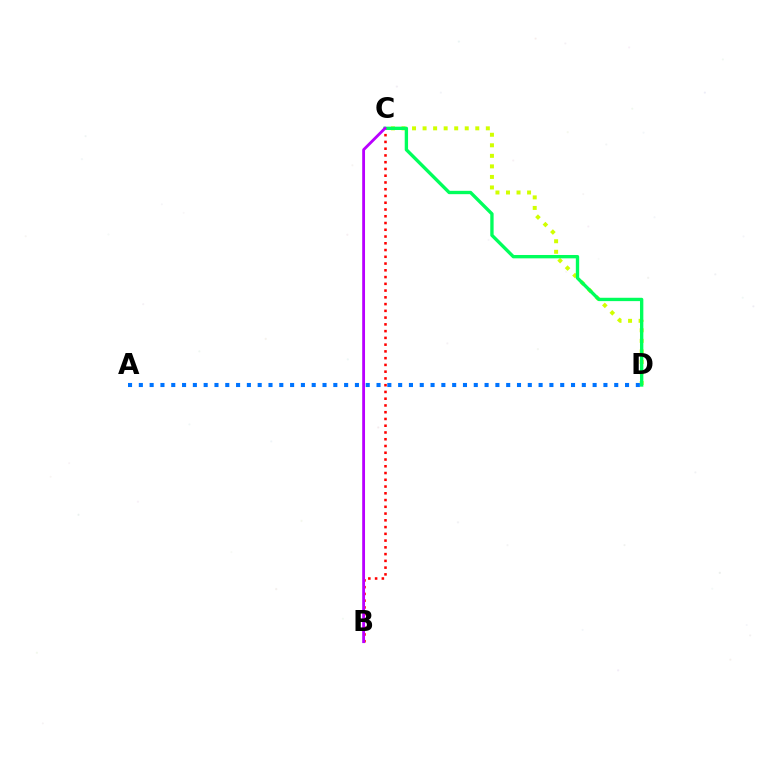{('B', 'C'): [{'color': '#ff0000', 'line_style': 'dotted', 'thickness': 1.84}, {'color': '#b900ff', 'line_style': 'solid', 'thickness': 2.03}], ('C', 'D'): [{'color': '#d1ff00', 'line_style': 'dotted', 'thickness': 2.86}, {'color': '#00ff5c', 'line_style': 'solid', 'thickness': 2.41}], ('A', 'D'): [{'color': '#0074ff', 'line_style': 'dotted', 'thickness': 2.94}]}